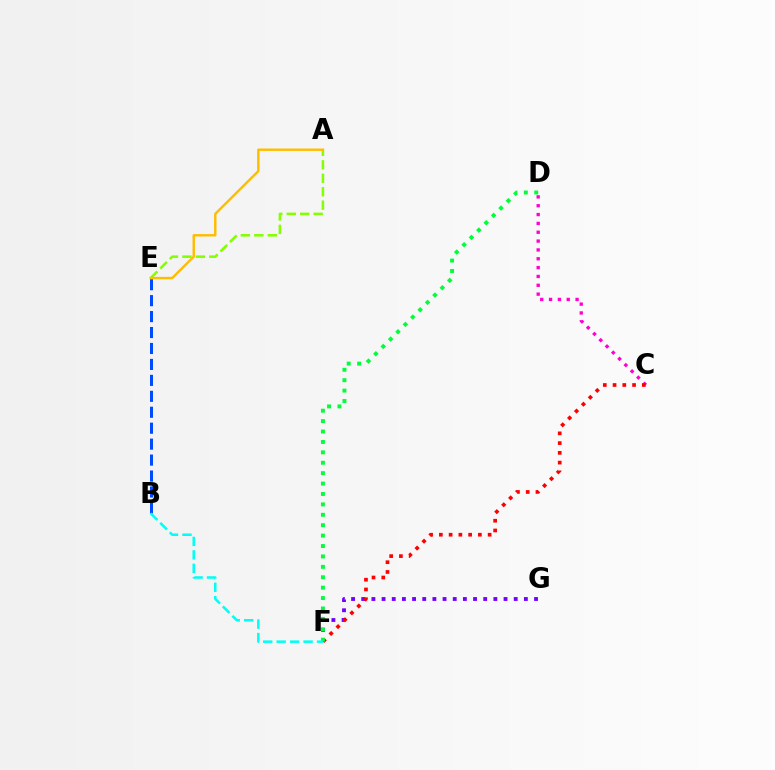{('F', 'G'): [{'color': '#7200ff', 'line_style': 'dotted', 'thickness': 2.76}], ('A', 'E'): [{'color': '#84ff00', 'line_style': 'dashed', 'thickness': 1.83}, {'color': '#ffbd00', 'line_style': 'solid', 'thickness': 1.76}], ('B', 'E'): [{'color': '#004bff', 'line_style': 'dashed', 'thickness': 2.17}], ('C', 'D'): [{'color': '#ff00cf', 'line_style': 'dotted', 'thickness': 2.4}], ('C', 'F'): [{'color': '#ff0000', 'line_style': 'dotted', 'thickness': 2.65}], ('D', 'F'): [{'color': '#00ff39', 'line_style': 'dotted', 'thickness': 2.83}], ('B', 'F'): [{'color': '#00fff6', 'line_style': 'dashed', 'thickness': 1.83}]}